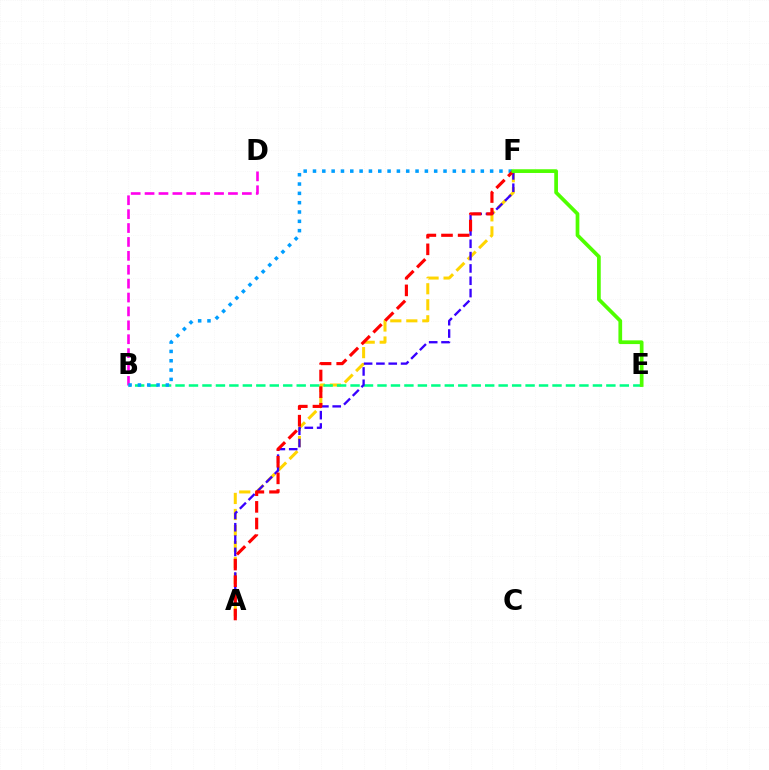{('A', 'F'): [{'color': '#ffd500', 'line_style': 'dashed', 'thickness': 2.17}, {'color': '#3700ff', 'line_style': 'dashed', 'thickness': 1.67}, {'color': '#ff0000', 'line_style': 'dashed', 'thickness': 2.26}], ('B', 'E'): [{'color': '#00ff86', 'line_style': 'dashed', 'thickness': 1.83}], ('B', 'D'): [{'color': '#ff00ed', 'line_style': 'dashed', 'thickness': 1.89}], ('B', 'F'): [{'color': '#009eff', 'line_style': 'dotted', 'thickness': 2.53}], ('E', 'F'): [{'color': '#4fff00', 'line_style': 'solid', 'thickness': 2.67}]}